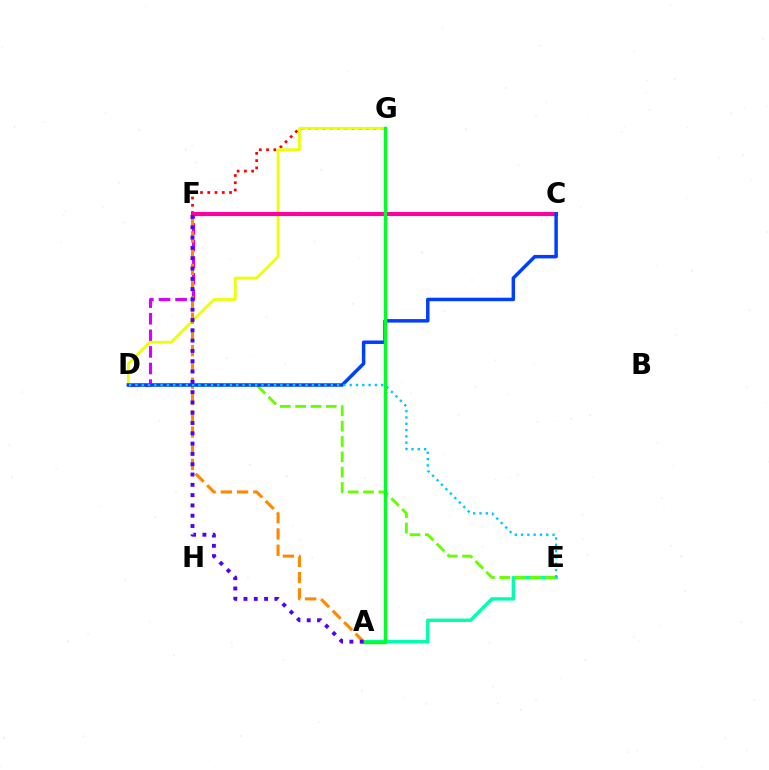{('D', 'F'): [{'color': '#d600ff', 'line_style': 'dashed', 'thickness': 2.25}], ('F', 'G'): [{'color': '#ff0000', 'line_style': 'dotted', 'thickness': 1.97}], ('A', 'E'): [{'color': '#00ffaf', 'line_style': 'solid', 'thickness': 2.46}], ('D', 'G'): [{'color': '#eeff00', 'line_style': 'solid', 'thickness': 1.98}], ('C', 'F'): [{'color': '#ff00a0', 'line_style': 'solid', 'thickness': 2.98}], ('D', 'E'): [{'color': '#66ff00', 'line_style': 'dashed', 'thickness': 2.08}, {'color': '#00c7ff', 'line_style': 'dotted', 'thickness': 1.71}], ('A', 'F'): [{'color': '#ff8800', 'line_style': 'dashed', 'thickness': 2.21}, {'color': '#4f00ff', 'line_style': 'dotted', 'thickness': 2.8}], ('C', 'D'): [{'color': '#003fff', 'line_style': 'solid', 'thickness': 2.51}], ('A', 'G'): [{'color': '#00ff27', 'line_style': 'solid', 'thickness': 2.43}]}